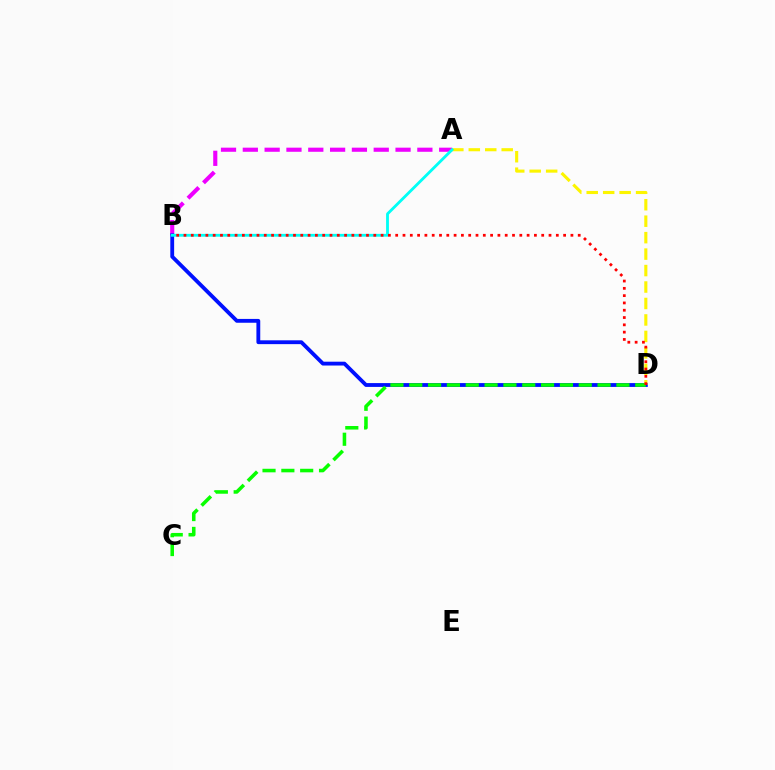{('A', 'B'): [{'color': '#ee00ff', 'line_style': 'dashed', 'thickness': 2.96}, {'color': '#00fff6', 'line_style': 'solid', 'thickness': 2.03}], ('B', 'D'): [{'color': '#0010ff', 'line_style': 'solid', 'thickness': 2.76}, {'color': '#ff0000', 'line_style': 'dotted', 'thickness': 1.98}], ('A', 'D'): [{'color': '#fcf500', 'line_style': 'dashed', 'thickness': 2.24}], ('C', 'D'): [{'color': '#08ff00', 'line_style': 'dashed', 'thickness': 2.56}]}